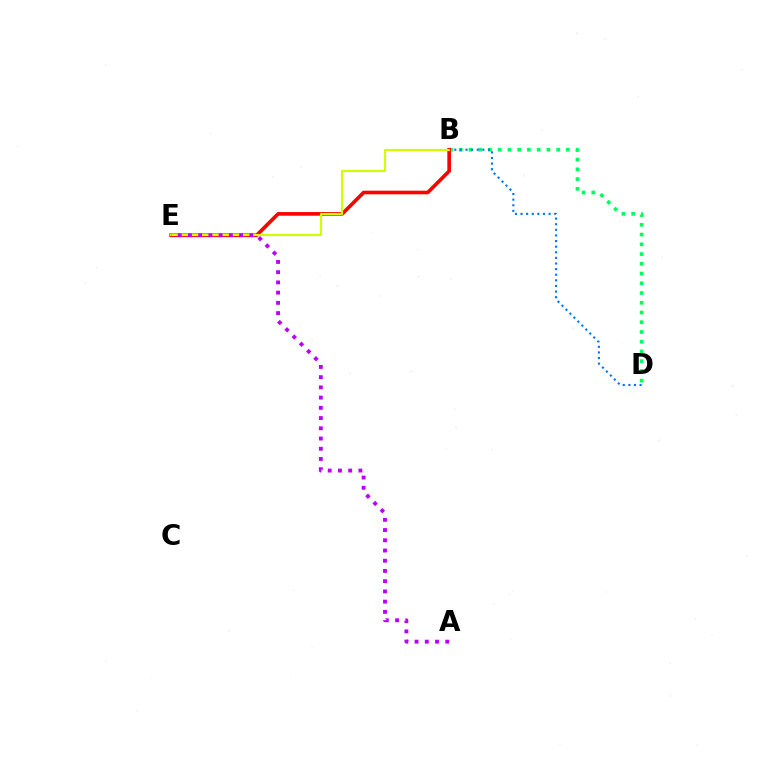{('B', 'D'): [{'color': '#00ff5c', 'line_style': 'dotted', 'thickness': 2.65}, {'color': '#0074ff', 'line_style': 'dotted', 'thickness': 1.53}], ('B', 'E'): [{'color': '#ff0000', 'line_style': 'solid', 'thickness': 2.62}, {'color': '#d1ff00', 'line_style': 'solid', 'thickness': 1.57}], ('A', 'E'): [{'color': '#b900ff', 'line_style': 'dotted', 'thickness': 2.78}]}